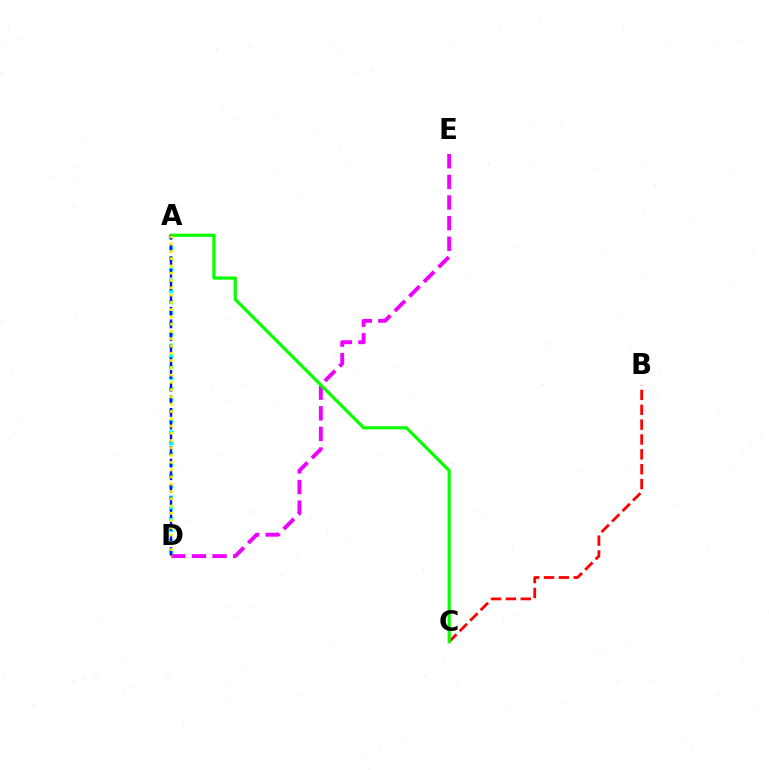{('D', 'E'): [{'color': '#ee00ff', 'line_style': 'dashed', 'thickness': 2.8}], ('A', 'D'): [{'color': '#00fff6', 'line_style': 'dotted', 'thickness': 2.95}, {'color': '#0010ff', 'line_style': 'dashed', 'thickness': 1.72}, {'color': '#fcf500', 'line_style': 'dotted', 'thickness': 1.98}], ('B', 'C'): [{'color': '#ff0000', 'line_style': 'dashed', 'thickness': 2.02}], ('A', 'C'): [{'color': '#08ff00', 'line_style': 'solid', 'thickness': 2.29}]}